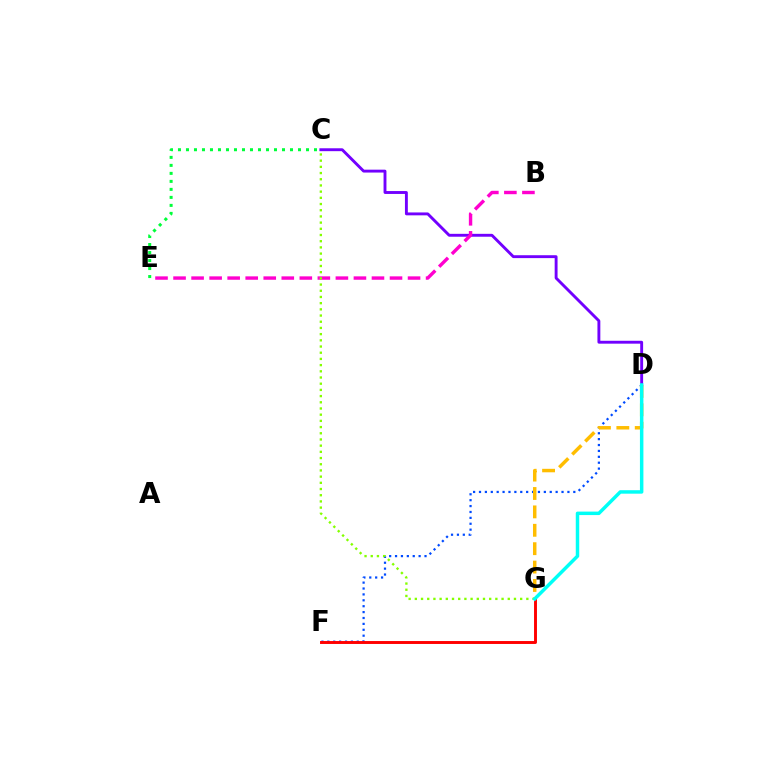{('D', 'F'): [{'color': '#004bff', 'line_style': 'dotted', 'thickness': 1.6}], ('C', 'D'): [{'color': '#7200ff', 'line_style': 'solid', 'thickness': 2.08}], ('B', 'E'): [{'color': '#ff00cf', 'line_style': 'dashed', 'thickness': 2.45}], ('C', 'G'): [{'color': '#84ff00', 'line_style': 'dotted', 'thickness': 1.68}], ('D', 'G'): [{'color': '#ffbd00', 'line_style': 'dashed', 'thickness': 2.5}, {'color': '#00fff6', 'line_style': 'solid', 'thickness': 2.5}], ('F', 'G'): [{'color': '#ff0000', 'line_style': 'solid', 'thickness': 2.11}], ('C', 'E'): [{'color': '#00ff39', 'line_style': 'dotted', 'thickness': 2.17}]}